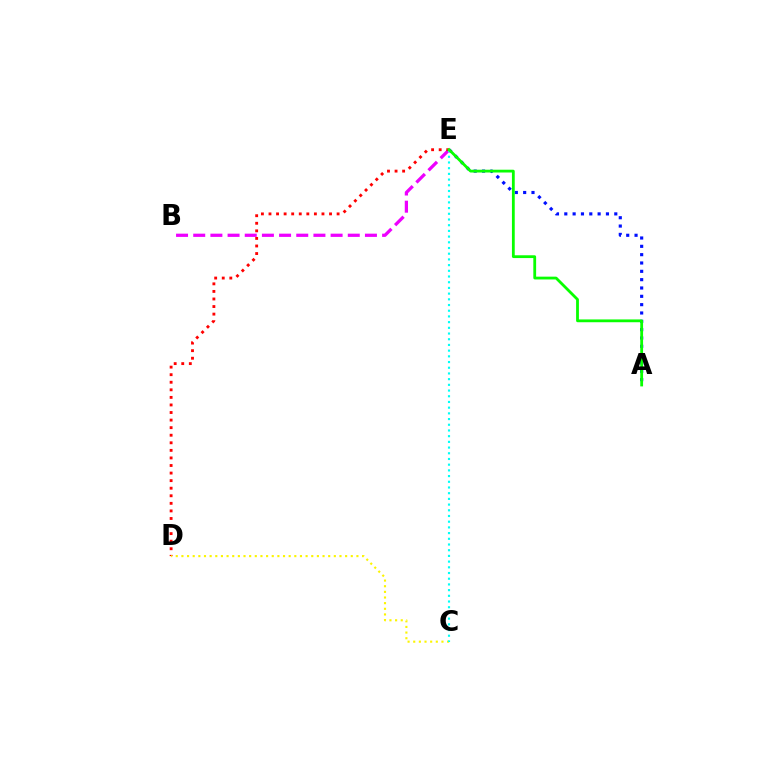{('B', 'E'): [{'color': '#ee00ff', 'line_style': 'dashed', 'thickness': 2.33}], ('A', 'E'): [{'color': '#0010ff', 'line_style': 'dotted', 'thickness': 2.26}, {'color': '#08ff00', 'line_style': 'solid', 'thickness': 2.01}], ('D', 'E'): [{'color': '#ff0000', 'line_style': 'dotted', 'thickness': 2.06}], ('C', 'D'): [{'color': '#fcf500', 'line_style': 'dotted', 'thickness': 1.53}], ('C', 'E'): [{'color': '#00fff6', 'line_style': 'dotted', 'thickness': 1.55}]}